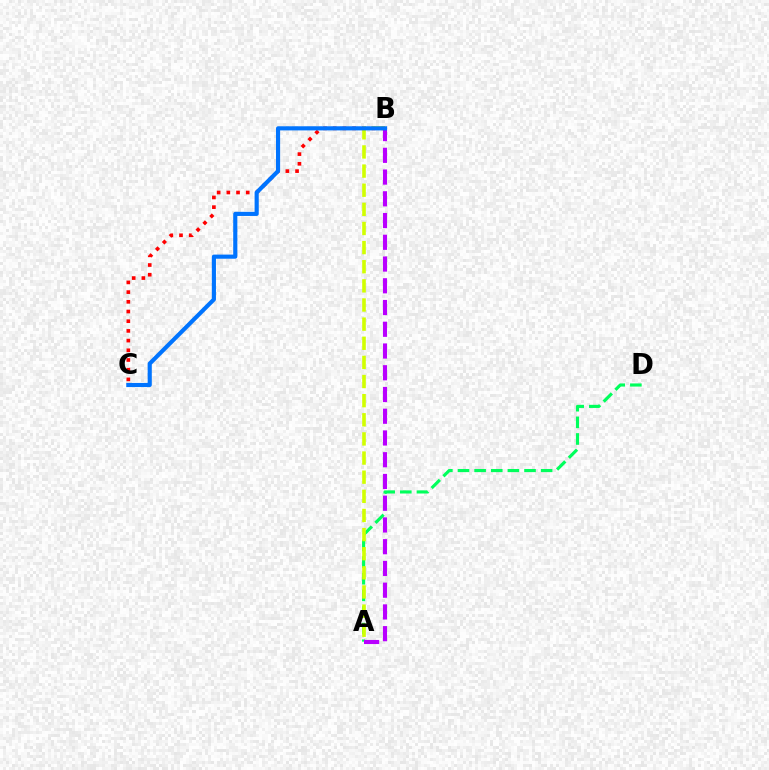{('A', 'D'): [{'color': '#00ff5c', 'line_style': 'dashed', 'thickness': 2.26}], ('B', 'C'): [{'color': '#ff0000', 'line_style': 'dotted', 'thickness': 2.63}, {'color': '#0074ff', 'line_style': 'solid', 'thickness': 2.98}], ('A', 'B'): [{'color': '#b900ff', 'line_style': 'dashed', 'thickness': 2.95}, {'color': '#d1ff00', 'line_style': 'dashed', 'thickness': 2.6}]}